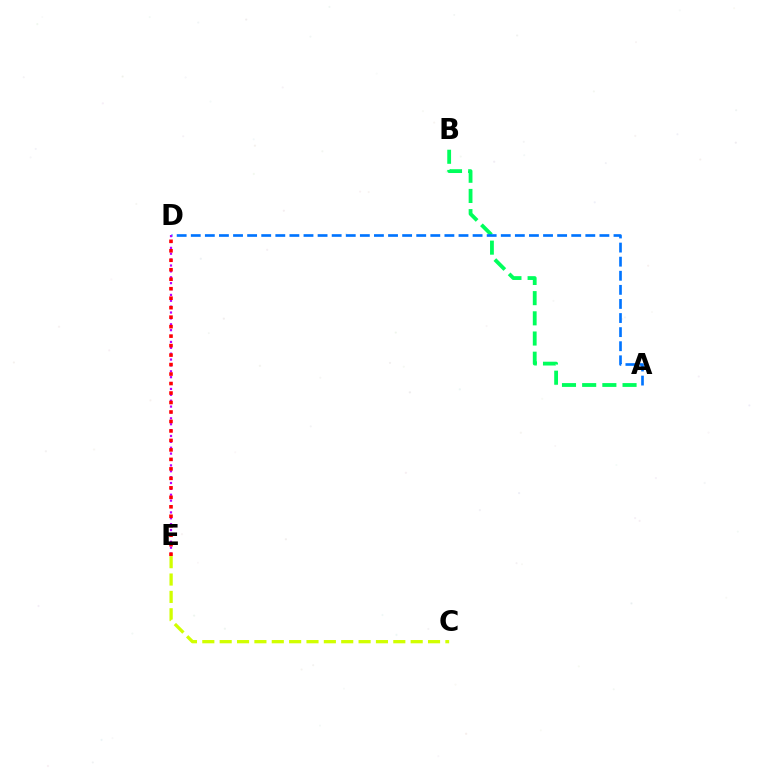{('A', 'B'): [{'color': '#00ff5c', 'line_style': 'dashed', 'thickness': 2.74}], ('C', 'E'): [{'color': '#d1ff00', 'line_style': 'dashed', 'thickness': 2.36}], ('A', 'D'): [{'color': '#0074ff', 'line_style': 'dashed', 'thickness': 1.91}], ('D', 'E'): [{'color': '#b900ff', 'line_style': 'dotted', 'thickness': 1.6}, {'color': '#ff0000', 'line_style': 'dotted', 'thickness': 2.58}]}